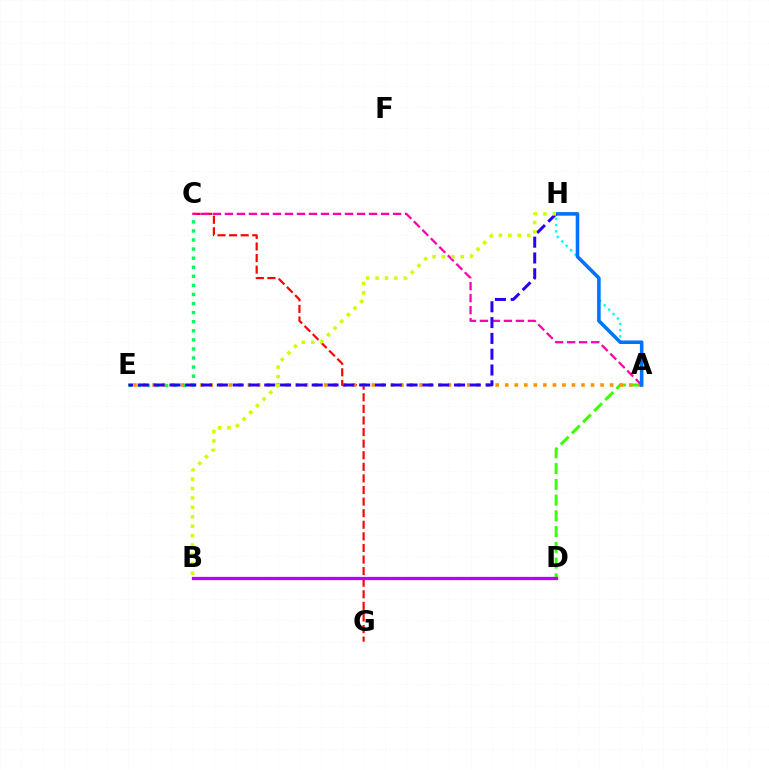{('A', 'D'): [{'color': '#3dff00', 'line_style': 'dashed', 'thickness': 2.14}], ('A', 'H'): [{'color': '#00fff6', 'line_style': 'dotted', 'thickness': 1.7}, {'color': '#0074ff', 'line_style': 'solid', 'thickness': 2.57}], ('C', 'G'): [{'color': '#ff0000', 'line_style': 'dashed', 'thickness': 1.57}], ('A', 'E'): [{'color': '#ff9400', 'line_style': 'dotted', 'thickness': 2.59}], ('A', 'C'): [{'color': '#ff00ac', 'line_style': 'dashed', 'thickness': 1.63}], ('C', 'E'): [{'color': '#00ff5c', 'line_style': 'dotted', 'thickness': 2.47}], ('B', 'D'): [{'color': '#b900ff', 'line_style': 'solid', 'thickness': 2.35}], ('E', 'H'): [{'color': '#2500ff', 'line_style': 'dashed', 'thickness': 2.15}], ('B', 'H'): [{'color': '#d1ff00', 'line_style': 'dotted', 'thickness': 2.56}]}